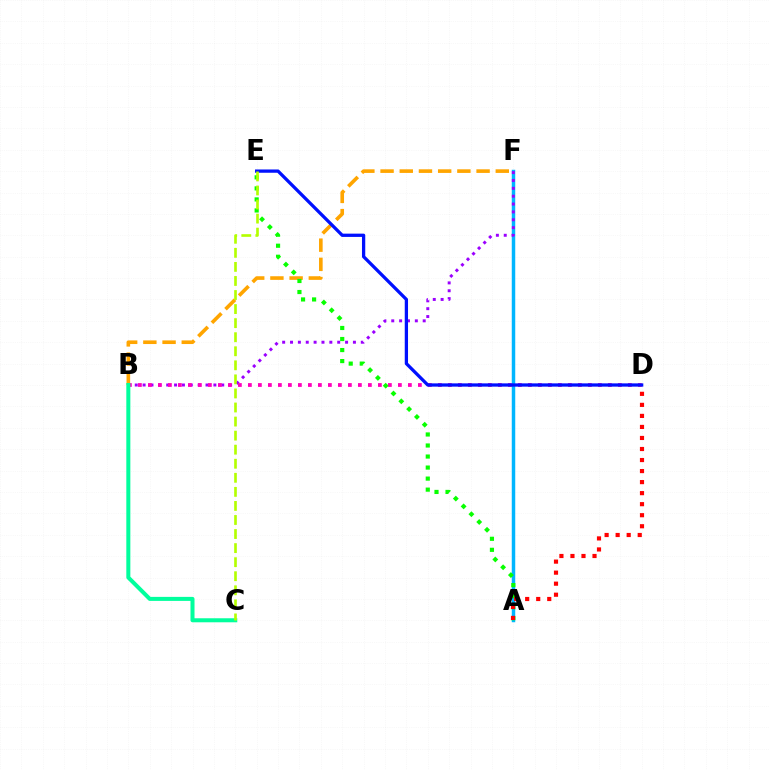{('A', 'F'): [{'color': '#00b5ff', 'line_style': 'solid', 'thickness': 2.5}], ('B', 'F'): [{'color': '#9b00ff', 'line_style': 'dotted', 'thickness': 2.14}, {'color': '#ffa500', 'line_style': 'dashed', 'thickness': 2.61}], ('B', 'D'): [{'color': '#ff00bd', 'line_style': 'dotted', 'thickness': 2.72}], ('A', 'E'): [{'color': '#08ff00', 'line_style': 'dotted', 'thickness': 3.0}], ('D', 'E'): [{'color': '#0010ff', 'line_style': 'solid', 'thickness': 2.36}], ('A', 'D'): [{'color': '#ff0000', 'line_style': 'dotted', 'thickness': 3.0}], ('B', 'C'): [{'color': '#00ff9d', 'line_style': 'solid', 'thickness': 2.9}], ('C', 'E'): [{'color': '#b3ff00', 'line_style': 'dashed', 'thickness': 1.91}]}